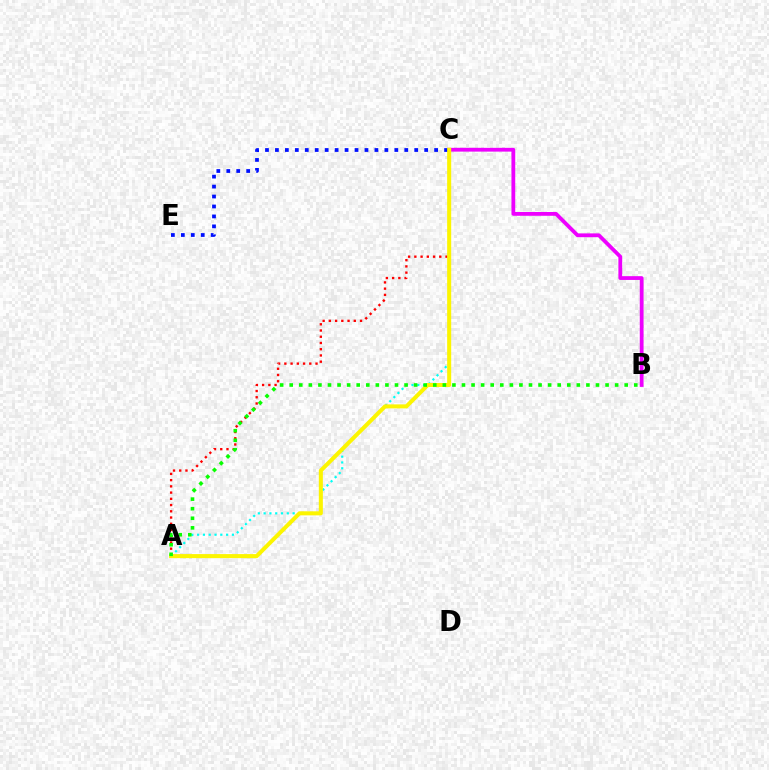{('B', 'C'): [{'color': '#ee00ff', 'line_style': 'solid', 'thickness': 2.73}], ('C', 'E'): [{'color': '#0010ff', 'line_style': 'dotted', 'thickness': 2.7}], ('A', 'C'): [{'color': '#ff0000', 'line_style': 'dotted', 'thickness': 1.69}, {'color': '#00fff6', 'line_style': 'dotted', 'thickness': 1.58}, {'color': '#fcf500', 'line_style': 'solid', 'thickness': 2.91}], ('A', 'B'): [{'color': '#08ff00', 'line_style': 'dotted', 'thickness': 2.6}]}